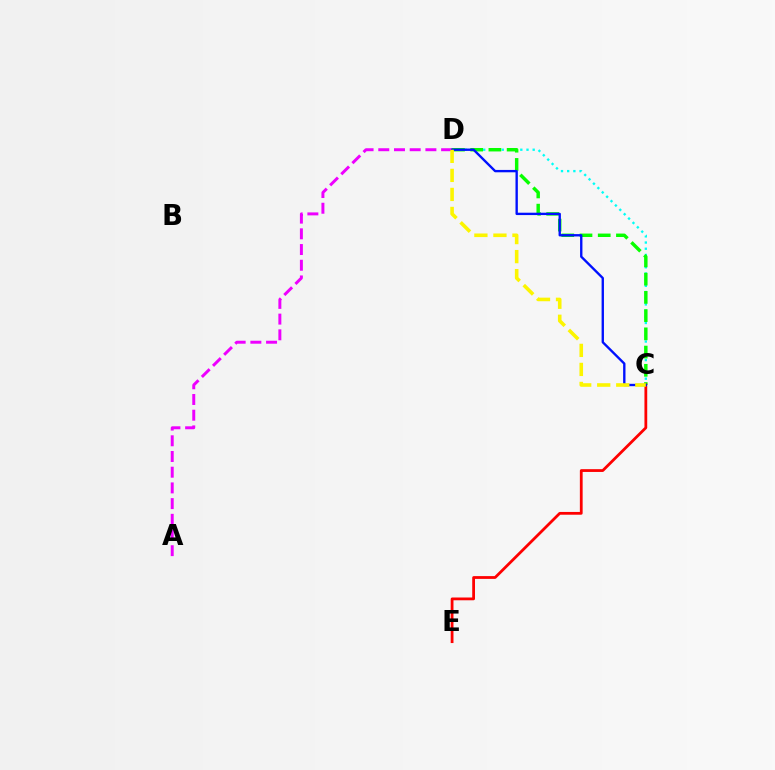{('C', 'D'): [{'color': '#00fff6', 'line_style': 'dotted', 'thickness': 1.68}, {'color': '#08ff00', 'line_style': 'dashed', 'thickness': 2.48}, {'color': '#0010ff', 'line_style': 'solid', 'thickness': 1.7}, {'color': '#fcf500', 'line_style': 'dashed', 'thickness': 2.59}], ('C', 'E'): [{'color': '#ff0000', 'line_style': 'solid', 'thickness': 2.0}], ('A', 'D'): [{'color': '#ee00ff', 'line_style': 'dashed', 'thickness': 2.13}]}